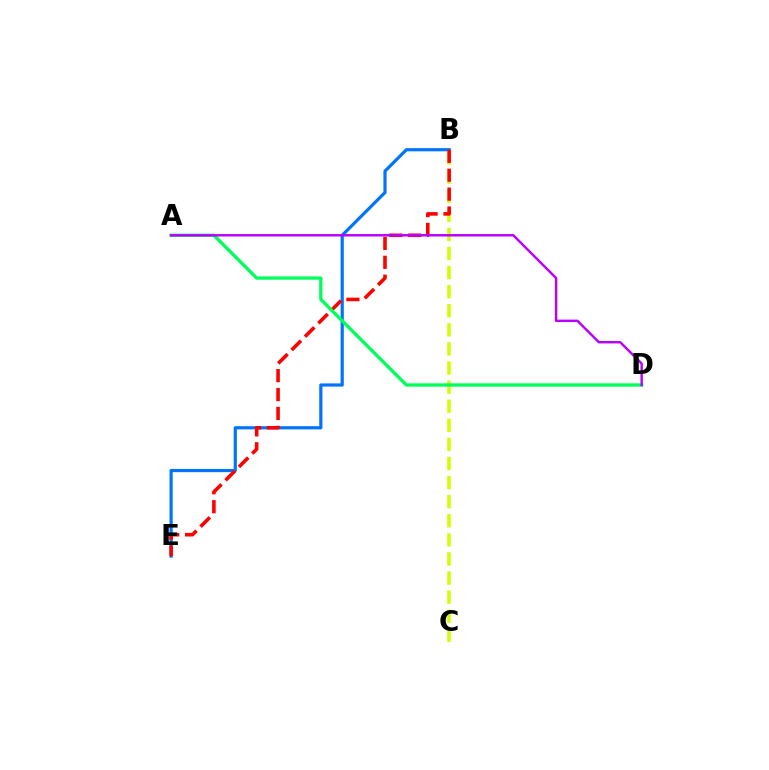{('B', 'E'): [{'color': '#0074ff', 'line_style': 'solid', 'thickness': 2.29}, {'color': '#ff0000', 'line_style': 'dashed', 'thickness': 2.57}], ('B', 'C'): [{'color': '#d1ff00', 'line_style': 'dashed', 'thickness': 2.59}], ('A', 'D'): [{'color': '#00ff5c', 'line_style': 'solid', 'thickness': 2.38}, {'color': '#b900ff', 'line_style': 'solid', 'thickness': 1.75}]}